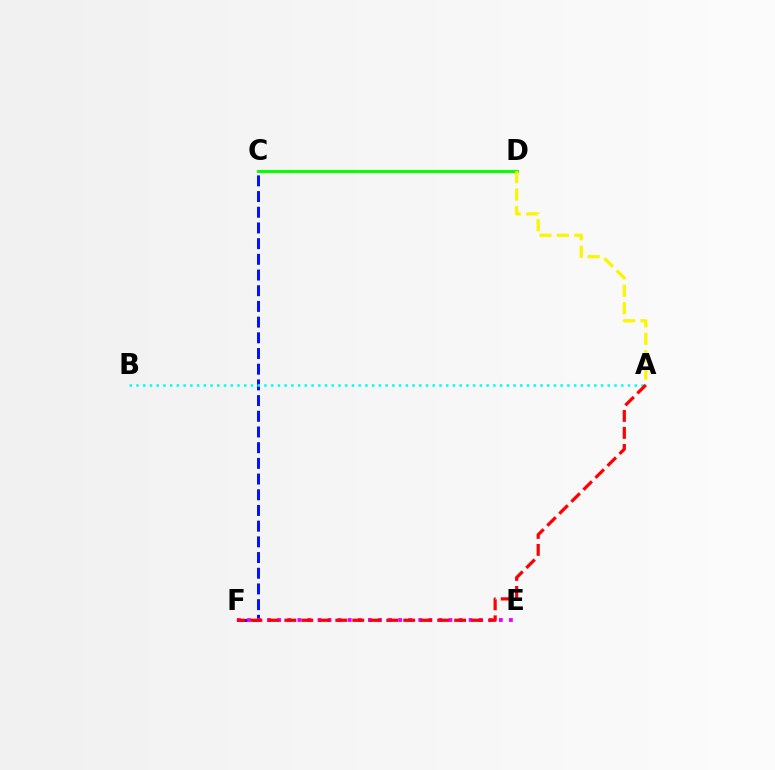{('C', 'F'): [{'color': '#0010ff', 'line_style': 'dashed', 'thickness': 2.13}], ('C', 'D'): [{'color': '#08ff00', 'line_style': 'solid', 'thickness': 2.19}], ('E', 'F'): [{'color': '#ee00ff', 'line_style': 'dotted', 'thickness': 2.74}], ('A', 'B'): [{'color': '#00fff6', 'line_style': 'dotted', 'thickness': 1.83}], ('A', 'F'): [{'color': '#ff0000', 'line_style': 'dashed', 'thickness': 2.31}], ('A', 'D'): [{'color': '#fcf500', 'line_style': 'dashed', 'thickness': 2.36}]}